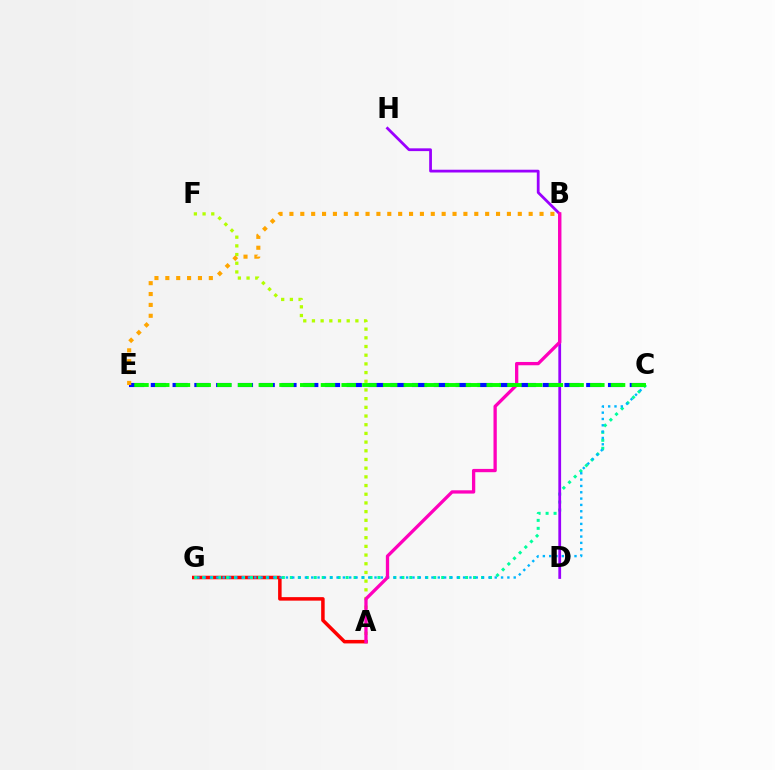{('A', 'F'): [{'color': '#b3ff00', 'line_style': 'dotted', 'thickness': 2.36}], ('A', 'G'): [{'color': '#ff0000', 'line_style': 'solid', 'thickness': 2.53}], ('C', 'E'): [{'color': '#0010ff', 'line_style': 'dashed', 'thickness': 2.96}, {'color': '#08ff00', 'line_style': 'dashed', 'thickness': 2.81}], ('C', 'G'): [{'color': '#00ff9d', 'line_style': 'dotted', 'thickness': 2.16}, {'color': '#00b5ff', 'line_style': 'dotted', 'thickness': 1.72}], ('D', 'H'): [{'color': '#9b00ff', 'line_style': 'solid', 'thickness': 1.99}], ('A', 'B'): [{'color': '#ff00bd', 'line_style': 'solid', 'thickness': 2.37}], ('B', 'E'): [{'color': '#ffa500', 'line_style': 'dotted', 'thickness': 2.95}]}